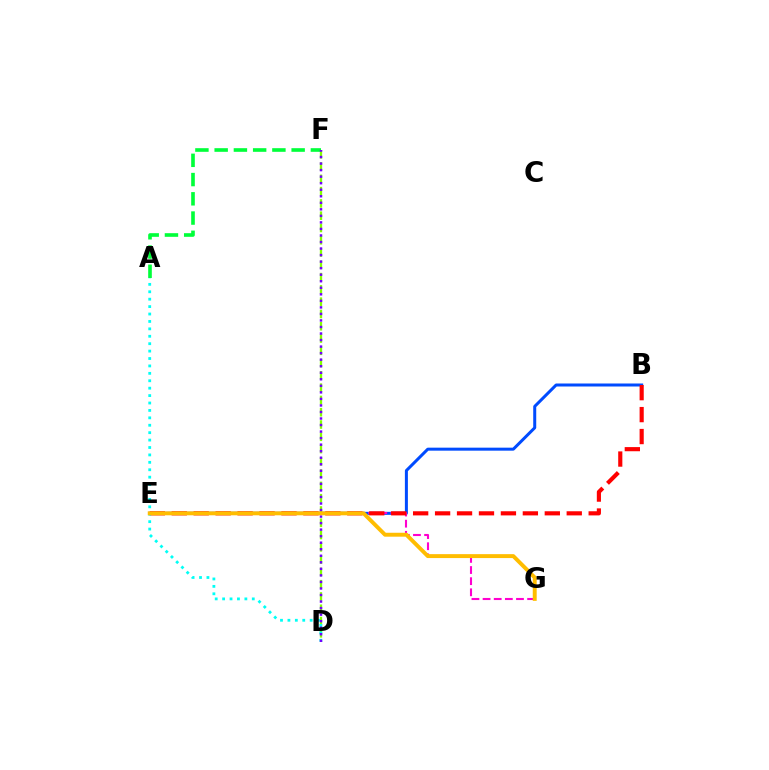{('D', 'F'): [{'color': '#84ff00', 'line_style': 'dashed', 'thickness': 1.67}, {'color': '#7200ff', 'line_style': 'dotted', 'thickness': 1.78}], ('A', 'F'): [{'color': '#00ff39', 'line_style': 'dashed', 'thickness': 2.61}], ('B', 'E'): [{'color': '#004bff', 'line_style': 'solid', 'thickness': 2.16}, {'color': '#ff0000', 'line_style': 'dashed', 'thickness': 2.98}], ('E', 'G'): [{'color': '#ff00cf', 'line_style': 'dashed', 'thickness': 1.51}, {'color': '#ffbd00', 'line_style': 'solid', 'thickness': 2.83}], ('A', 'D'): [{'color': '#00fff6', 'line_style': 'dotted', 'thickness': 2.01}]}